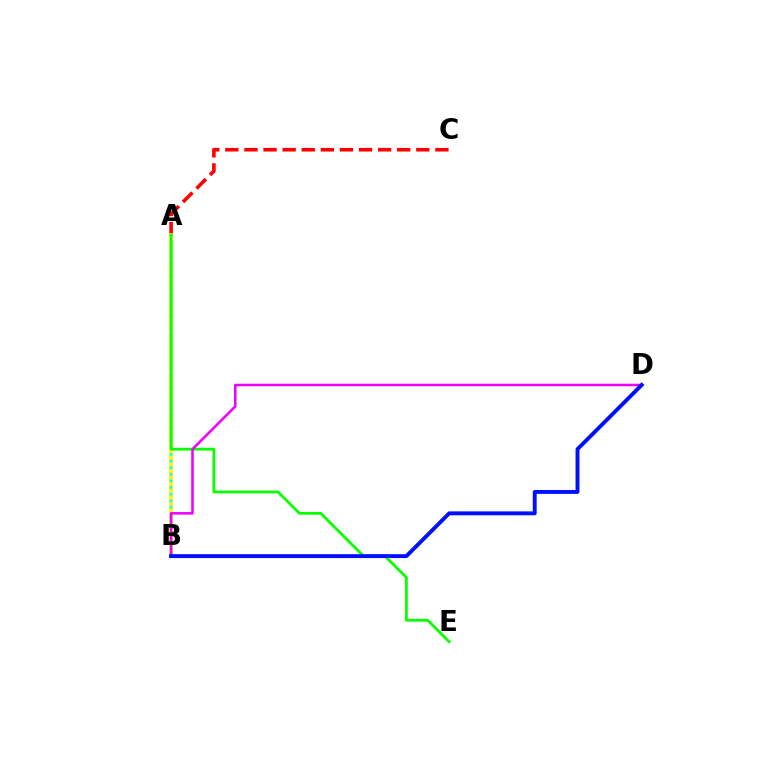{('A', 'C'): [{'color': '#ff0000', 'line_style': 'dashed', 'thickness': 2.59}], ('A', 'B'): [{'color': '#fcf500', 'line_style': 'solid', 'thickness': 2.65}, {'color': '#00fff6', 'line_style': 'dotted', 'thickness': 1.8}], ('A', 'E'): [{'color': '#08ff00', 'line_style': 'solid', 'thickness': 2.0}], ('B', 'D'): [{'color': '#ee00ff', 'line_style': 'solid', 'thickness': 1.84}, {'color': '#0010ff', 'line_style': 'solid', 'thickness': 2.81}]}